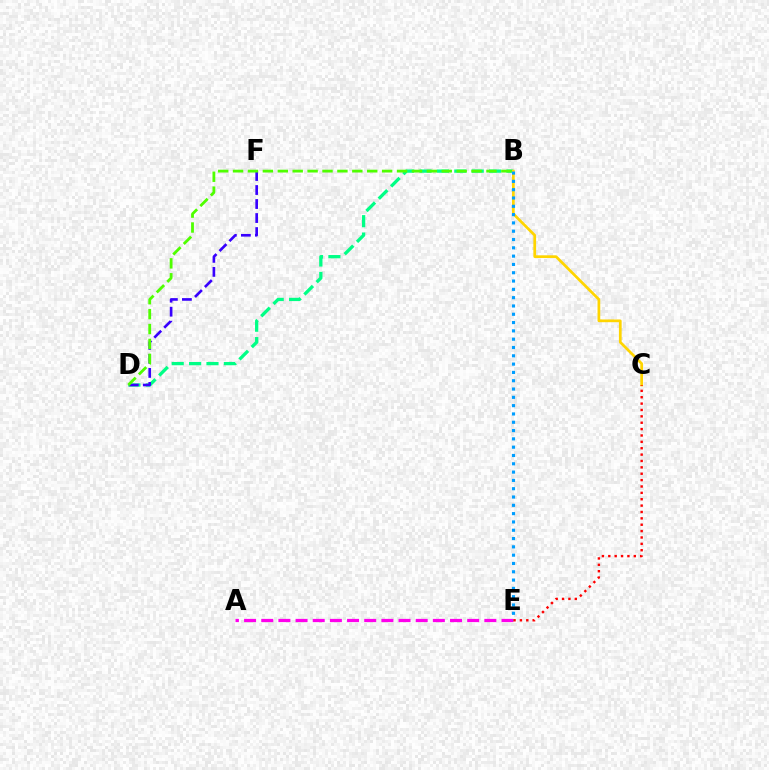{('A', 'E'): [{'color': '#ff00ed', 'line_style': 'dashed', 'thickness': 2.33}], ('B', 'D'): [{'color': '#00ff86', 'line_style': 'dashed', 'thickness': 2.36}, {'color': '#4fff00', 'line_style': 'dashed', 'thickness': 2.02}], ('B', 'C'): [{'color': '#ffd500', 'line_style': 'solid', 'thickness': 1.97}], ('B', 'E'): [{'color': '#009eff', 'line_style': 'dotted', 'thickness': 2.26}], ('D', 'F'): [{'color': '#3700ff', 'line_style': 'dashed', 'thickness': 1.9}], ('C', 'E'): [{'color': '#ff0000', 'line_style': 'dotted', 'thickness': 1.73}]}